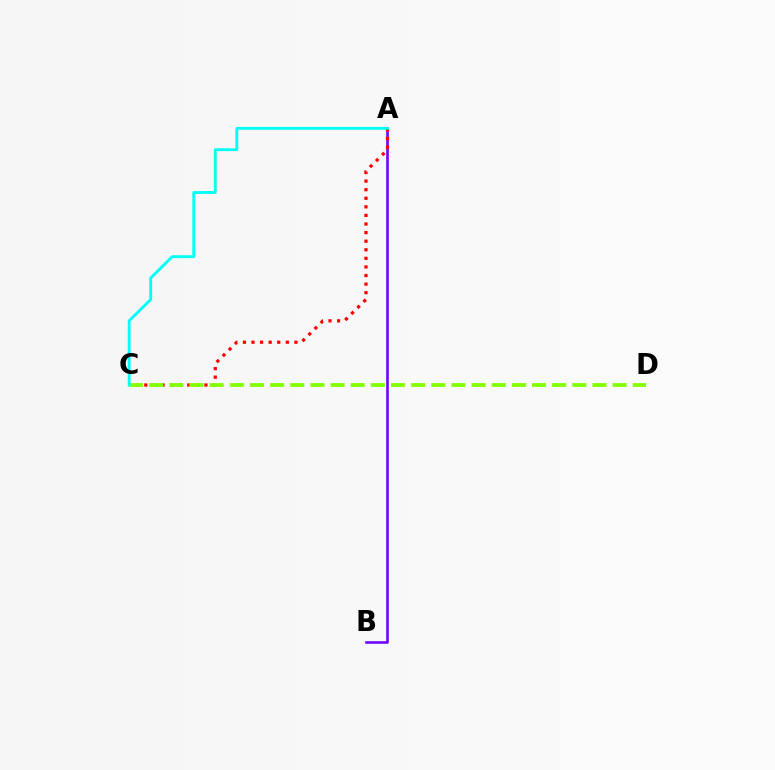{('A', 'B'): [{'color': '#7200ff', 'line_style': 'solid', 'thickness': 1.87}], ('A', 'C'): [{'color': '#ff0000', 'line_style': 'dotted', 'thickness': 2.33}, {'color': '#00fff6', 'line_style': 'solid', 'thickness': 2.05}], ('C', 'D'): [{'color': '#84ff00', 'line_style': 'dashed', 'thickness': 2.74}]}